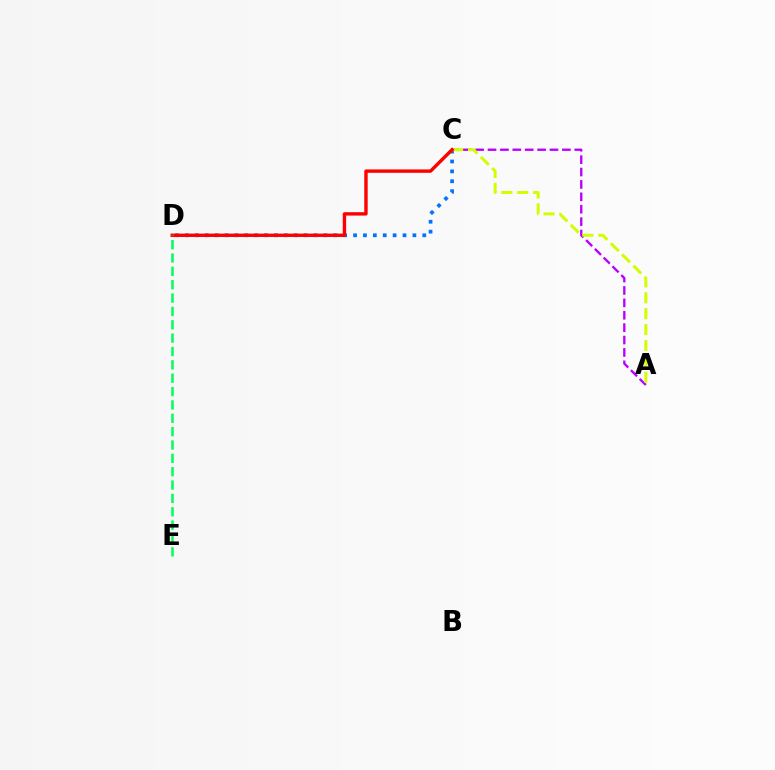{('A', 'C'): [{'color': '#b900ff', 'line_style': 'dashed', 'thickness': 1.68}, {'color': '#d1ff00', 'line_style': 'dashed', 'thickness': 2.16}], ('C', 'D'): [{'color': '#0074ff', 'line_style': 'dotted', 'thickness': 2.69}, {'color': '#ff0000', 'line_style': 'solid', 'thickness': 2.44}], ('D', 'E'): [{'color': '#00ff5c', 'line_style': 'dashed', 'thickness': 1.81}]}